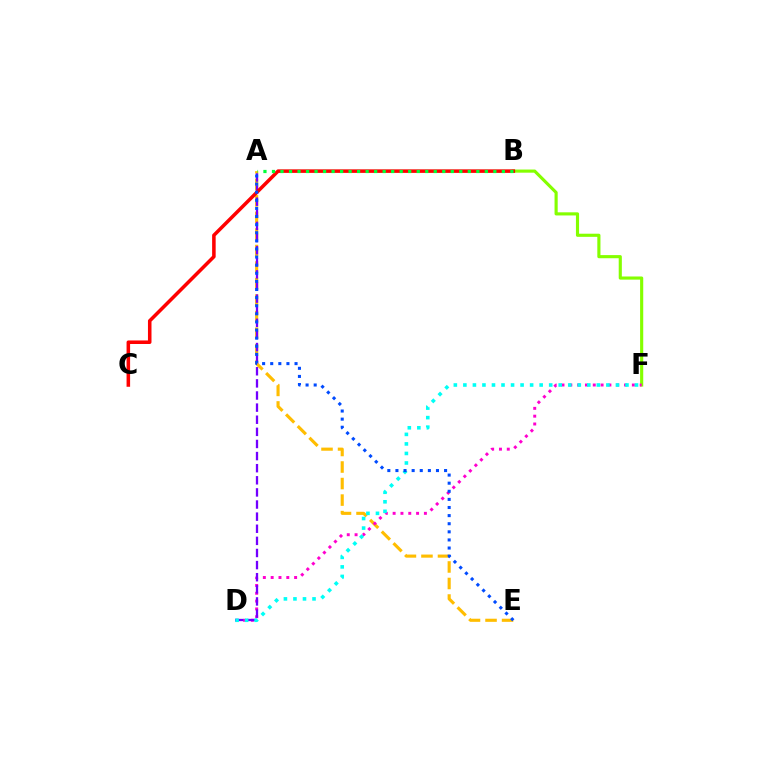{('A', 'E'): [{'color': '#ffbd00', 'line_style': 'dashed', 'thickness': 2.25}, {'color': '#004bff', 'line_style': 'dotted', 'thickness': 2.2}], ('B', 'F'): [{'color': '#84ff00', 'line_style': 'solid', 'thickness': 2.26}], ('D', 'F'): [{'color': '#ff00cf', 'line_style': 'dotted', 'thickness': 2.12}, {'color': '#00fff6', 'line_style': 'dotted', 'thickness': 2.59}], ('A', 'D'): [{'color': '#7200ff', 'line_style': 'dashed', 'thickness': 1.65}], ('B', 'C'): [{'color': '#ff0000', 'line_style': 'solid', 'thickness': 2.55}], ('A', 'B'): [{'color': '#00ff39', 'line_style': 'dotted', 'thickness': 2.31}]}